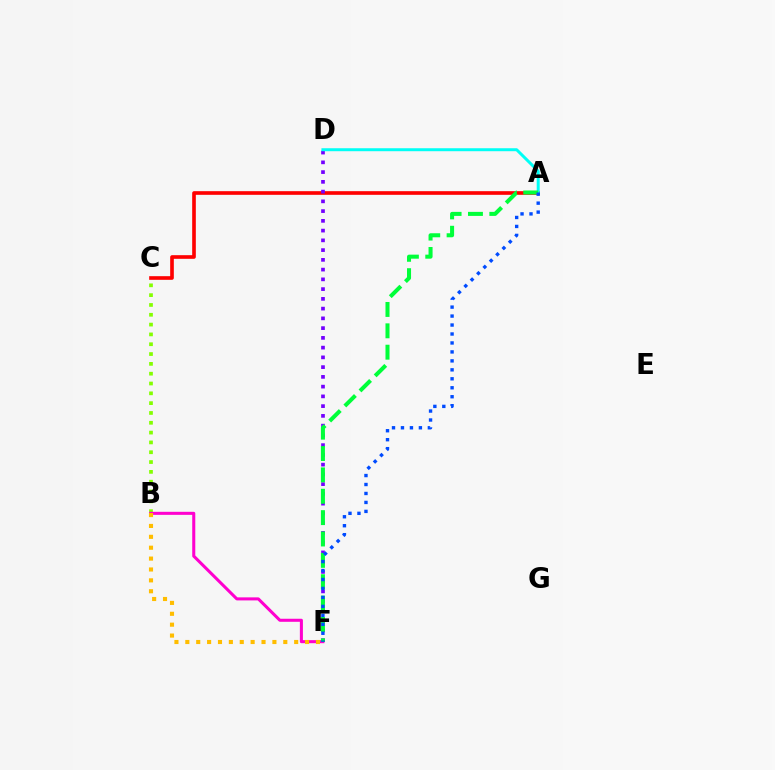{('B', 'C'): [{'color': '#84ff00', 'line_style': 'dotted', 'thickness': 2.67}], ('B', 'F'): [{'color': '#ff00cf', 'line_style': 'solid', 'thickness': 2.19}, {'color': '#ffbd00', 'line_style': 'dotted', 'thickness': 2.96}], ('A', 'C'): [{'color': '#ff0000', 'line_style': 'solid', 'thickness': 2.62}], ('D', 'F'): [{'color': '#7200ff', 'line_style': 'dotted', 'thickness': 2.65}], ('A', 'D'): [{'color': '#00fff6', 'line_style': 'solid', 'thickness': 2.14}], ('A', 'F'): [{'color': '#00ff39', 'line_style': 'dashed', 'thickness': 2.9}, {'color': '#004bff', 'line_style': 'dotted', 'thickness': 2.44}]}